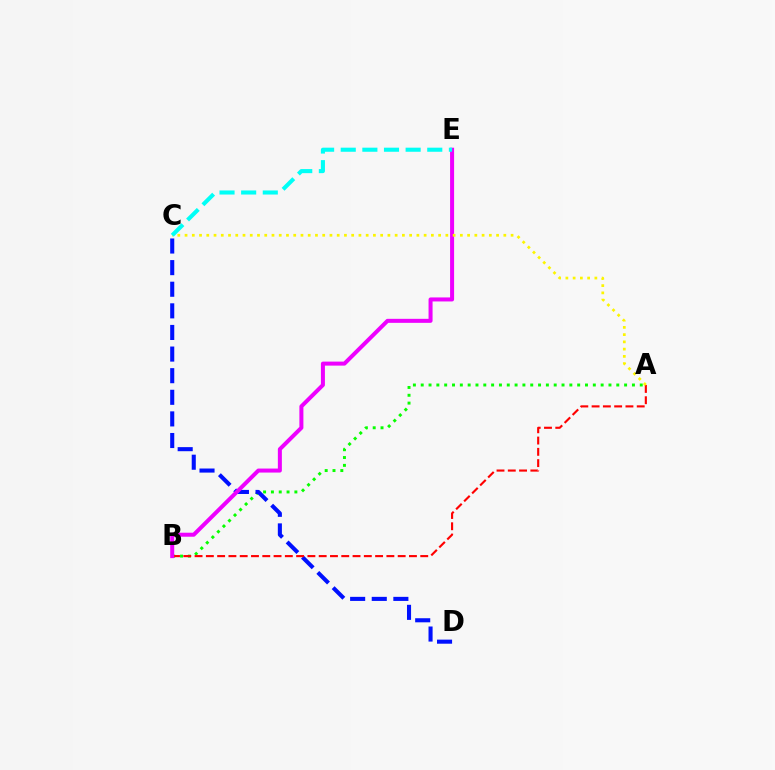{('A', 'B'): [{'color': '#08ff00', 'line_style': 'dotted', 'thickness': 2.13}, {'color': '#ff0000', 'line_style': 'dashed', 'thickness': 1.53}], ('C', 'D'): [{'color': '#0010ff', 'line_style': 'dashed', 'thickness': 2.94}], ('B', 'E'): [{'color': '#ee00ff', 'line_style': 'solid', 'thickness': 2.89}], ('A', 'C'): [{'color': '#fcf500', 'line_style': 'dotted', 'thickness': 1.97}], ('C', 'E'): [{'color': '#00fff6', 'line_style': 'dashed', 'thickness': 2.94}]}